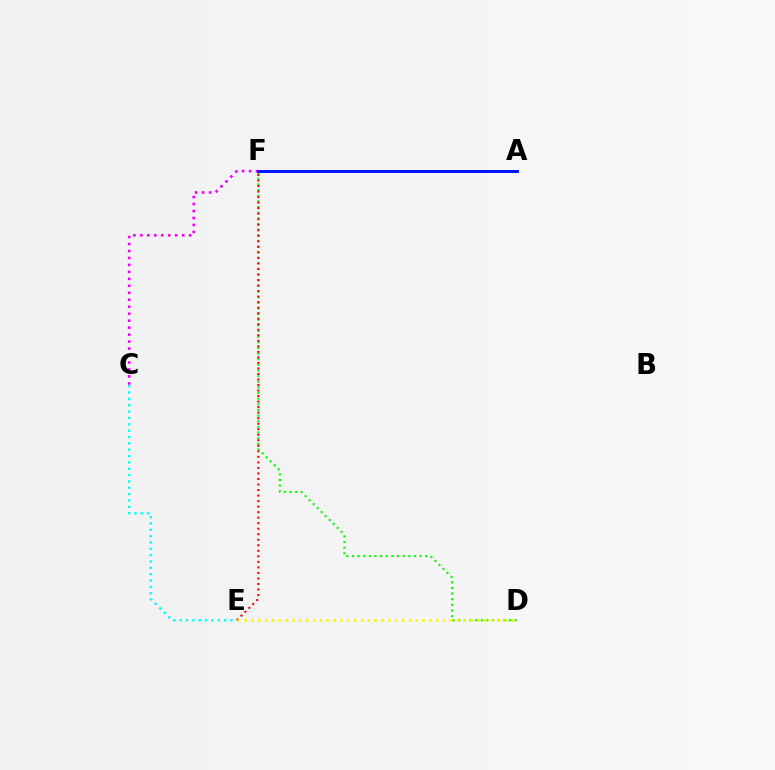{('C', 'E'): [{'color': '#00fff6', 'line_style': 'dotted', 'thickness': 1.73}], ('D', 'F'): [{'color': '#08ff00', 'line_style': 'dotted', 'thickness': 1.53}], ('C', 'F'): [{'color': '#ee00ff', 'line_style': 'dotted', 'thickness': 1.89}], ('E', 'F'): [{'color': '#ff0000', 'line_style': 'dotted', 'thickness': 1.5}], ('D', 'E'): [{'color': '#fcf500', 'line_style': 'dotted', 'thickness': 1.86}], ('A', 'F'): [{'color': '#0010ff', 'line_style': 'solid', 'thickness': 2.12}]}